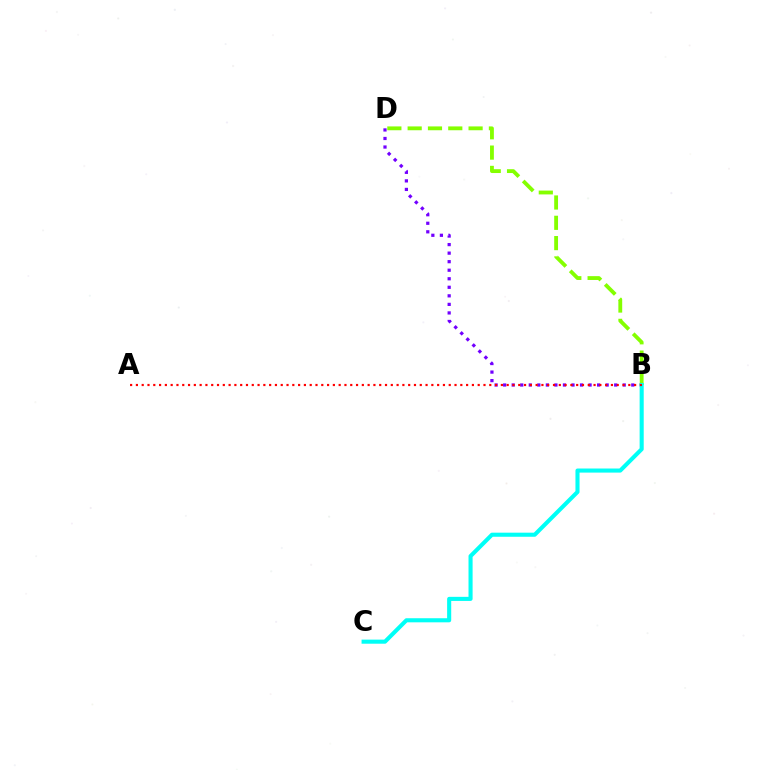{('B', 'D'): [{'color': '#7200ff', 'line_style': 'dotted', 'thickness': 2.32}, {'color': '#84ff00', 'line_style': 'dashed', 'thickness': 2.76}], ('B', 'C'): [{'color': '#00fff6', 'line_style': 'solid', 'thickness': 2.95}], ('A', 'B'): [{'color': '#ff0000', 'line_style': 'dotted', 'thickness': 1.57}]}